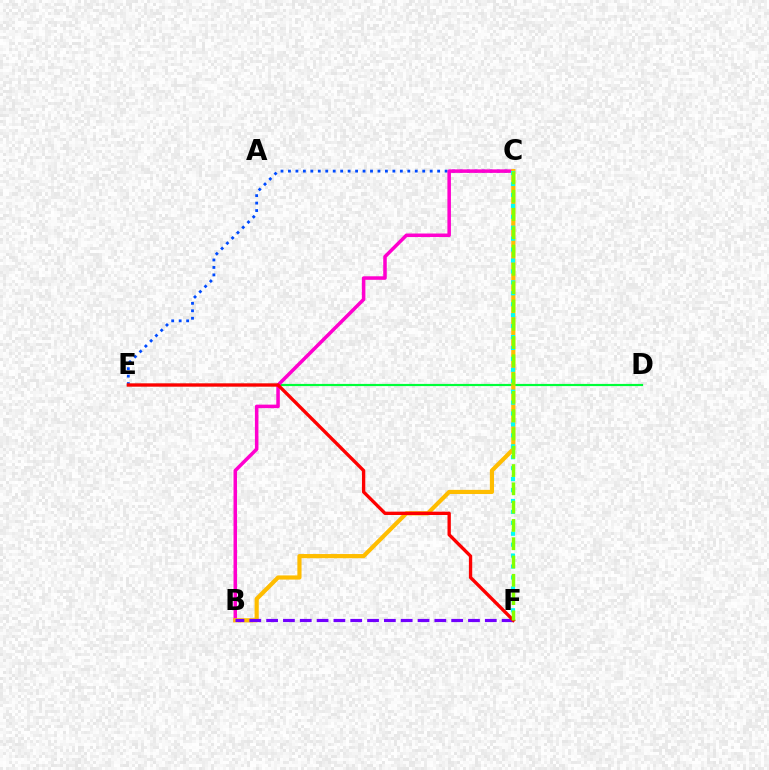{('C', 'E'): [{'color': '#004bff', 'line_style': 'dotted', 'thickness': 2.03}], ('D', 'E'): [{'color': '#00ff39', 'line_style': 'solid', 'thickness': 1.57}], ('B', 'C'): [{'color': '#ff00cf', 'line_style': 'solid', 'thickness': 2.54}, {'color': '#ffbd00', 'line_style': 'solid', 'thickness': 3.0}], ('B', 'F'): [{'color': '#7200ff', 'line_style': 'dashed', 'thickness': 2.29}], ('C', 'F'): [{'color': '#00fff6', 'line_style': 'dotted', 'thickness': 2.97}, {'color': '#84ff00', 'line_style': 'dashed', 'thickness': 2.48}], ('E', 'F'): [{'color': '#ff0000', 'line_style': 'solid', 'thickness': 2.4}]}